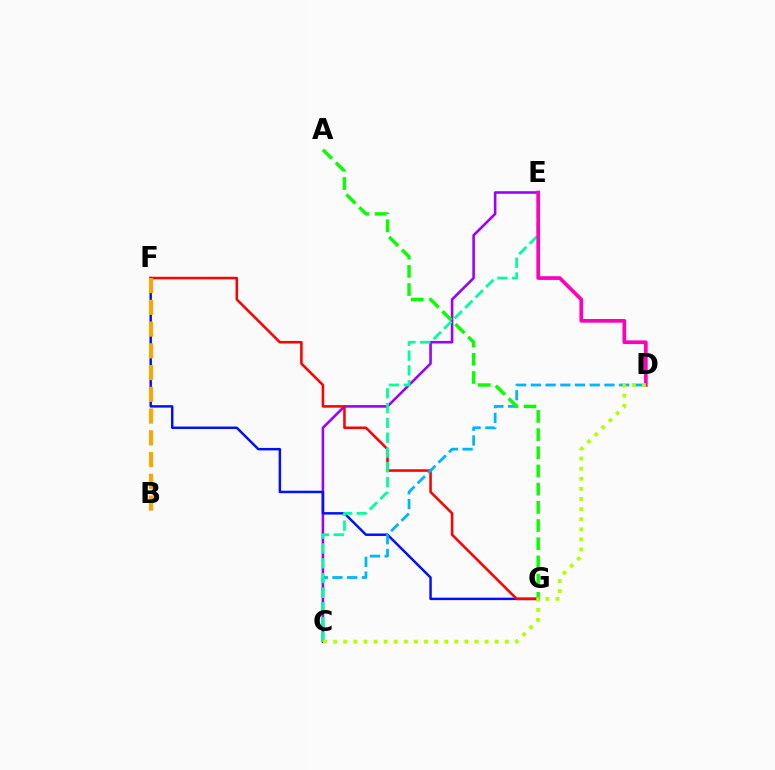{('C', 'E'): [{'color': '#9b00ff', 'line_style': 'solid', 'thickness': 1.86}, {'color': '#00ff9d', 'line_style': 'dashed', 'thickness': 2.01}], ('F', 'G'): [{'color': '#0010ff', 'line_style': 'solid', 'thickness': 1.77}, {'color': '#ff0000', 'line_style': 'solid', 'thickness': 1.83}], ('C', 'D'): [{'color': '#00b5ff', 'line_style': 'dashed', 'thickness': 2.0}, {'color': '#b3ff00', 'line_style': 'dotted', 'thickness': 2.74}], ('A', 'G'): [{'color': '#08ff00', 'line_style': 'dashed', 'thickness': 2.47}], ('B', 'F'): [{'color': '#ffa500', 'line_style': 'dashed', 'thickness': 2.95}], ('D', 'E'): [{'color': '#ff00bd', 'line_style': 'solid', 'thickness': 2.66}]}